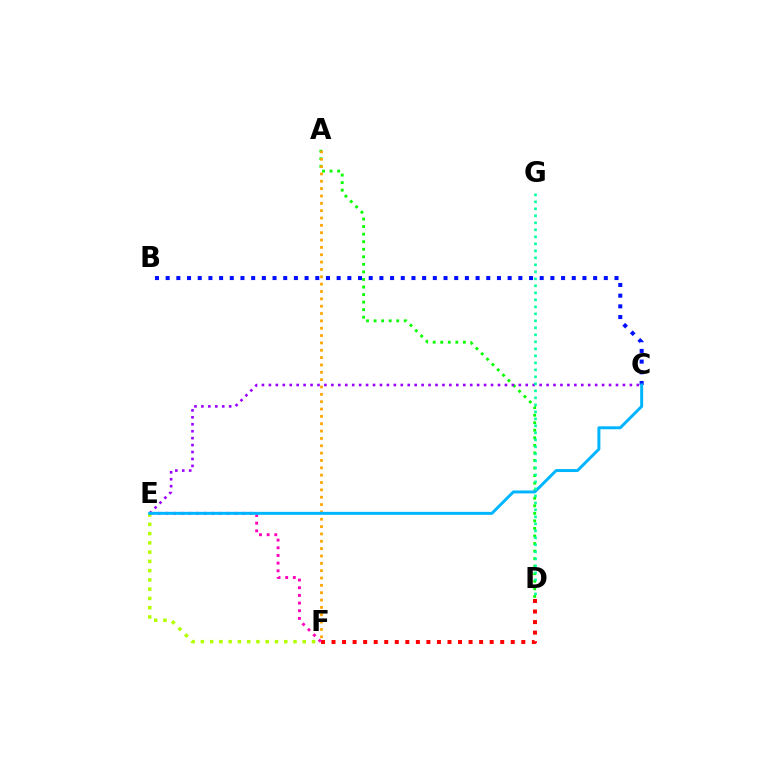{('B', 'C'): [{'color': '#0010ff', 'line_style': 'dotted', 'thickness': 2.9}], ('D', 'F'): [{'color': '#ff0000', 'line_style': 'dotted', 'thickness': 2.86}], ('A', 'D'): [{'color': '#08ff00', 'line_style': 'dotted', 'thickness': 2.05}], ('A', 'F'): [{'color': '#ffa500', 'line_style': 'dotted', 'thickness': 2.0}], ('C', 'E'): [{'color': '#9b00ff', 'line_style': 'dotted', 'thickness': 1.89}, {'color': '#00b5ff', 'line_style': 'solid', 'thickness': 2.13}], ('E', 'F'): [{'color': '#ff00bd', 'line_style': 'dotted', 'thickness': 2.08}, {'color': '#b3ff00', 'line_style': 'dotted', 'thickness': 2.52}], ('D', 'G'): [{'color': '#00ff9d', 'line_style': 'dotted', 'thickness': 1.9}]}